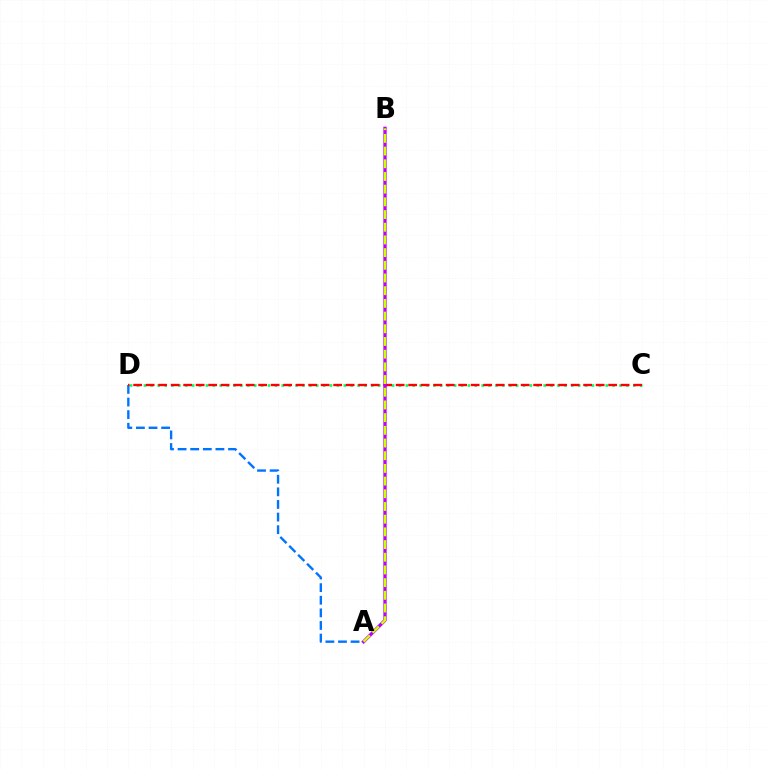{('A', 'D'): [{'color': '#0074ff', 'line_style': 'dashed', 'thickness': 1.71}], ('C', 'D'): [{'color': '#00ff5c', 'line_style': 'dotted', 'thickness': 1.87}, {'color': '#ff0000', 'line_style': 'dashed', 'thickness': 1.7}], ('A', 'B'): [{'color': '#b900ff', 'line_style': 'solid', 'thickness': 2.39}, {'color': '#d1ff00', 'line_style': 'dashed', 'thickness': 1.72}]}